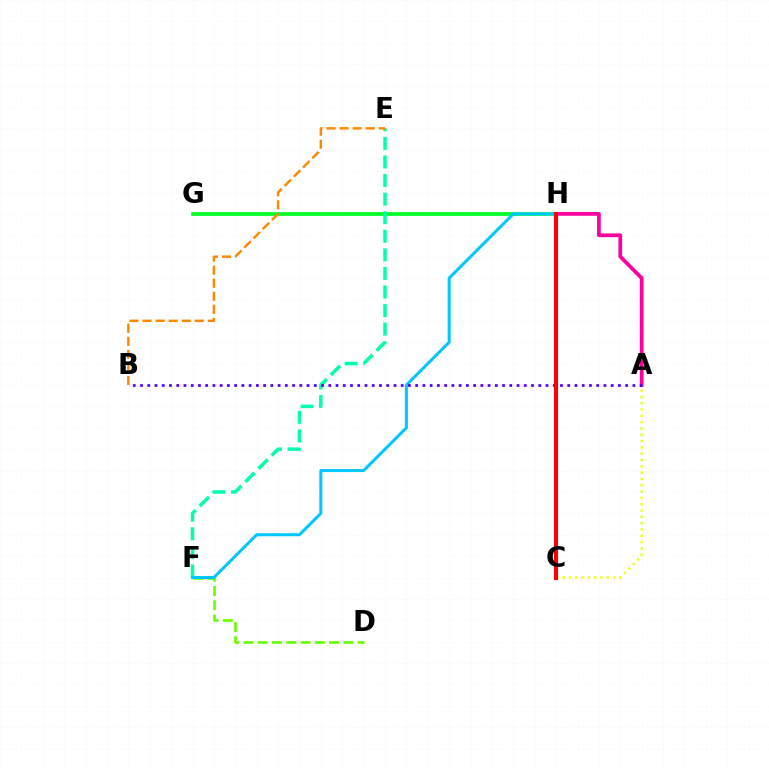{('A', 'H'): [{'color': '#ff00a0', 'line_style': 'solid', 'thickness': 2.69}], ('A', 'C'): [{'color': '#eeff00', 'line_style': 'dotted', 'thickness': 1.71}], ('D', 'F'): [{'color': '#66ff00', 'line_style': 'dashed', 'thickness': 1.94}], ('G', 'H'): [{'color': '#00ff27', 'line_style': 'solid', 'thickness': 2.67}], ('E', 'F'): [{'color': '#00ffaf', 'line_style': 'dashed', 'thickness': 2.52}], ('F', 'H'): [{'color': '#00c7ff', 'line_style': 'solid', 'thickness': 2.19}], ('B', 'E'): [{'color': '#ff8800', 'line_style': 'dashed', 'thickness': 1.77}], ('A', 'B'): [{'color': '#4f00ff', 'line_style': 'dotted', 'thickness': 1.97}], ('C', 'H'): [{'color': '#003fff', 'line_style': 'solid', 'thickness': 1.97}, {'color': '#d600ff', 'line_style': 'dashed', 'thickness': 1.99}, {'color': '#ff0000', 'line_style': 'solid', 'thickness': 2.96}]}